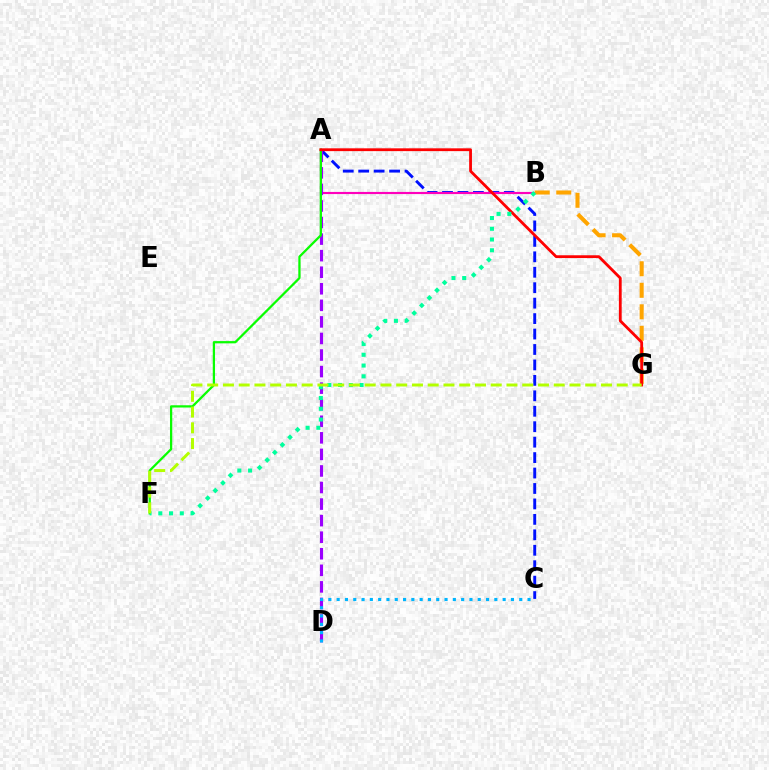{('A', 'C'): [{'color': '#0010ff', 'line_style': 'dashed', 'thickness': 2.1}], ('A', 'B'): [{'color': '#ff00bd', 'line_style': 'solid', 'thickness': 1.54}], ('B', 'G'): [{'color': '#ffa500', 'line_style': 'dashed', 'thickness': 2.92}], ('A', 'D'): [{'color': '#9b00ff', 'line_style': 'dashed', 'thickness': 2.25}], ('A', 'F'): [{'color': '#08ff00', 'line_style': 'solid', 'thickness': 1.63}], ('A', 'G'): [{'color': '#ff0000', 'line_style': 'solid', 'thickness': 2.02}], ('B', 'F'): [{'color': '#00ff9d', 'line_style': 'dotted', 'thickness': 2.92}], ('C', 'D'): [{'color': '#00b5ff', 'line_style': 'dotted', 'thickness': 2.25}], ('F', 'G'): [{'color': '#b3ff00', 'line_style': 'dashed', 'thickness': 2.14}]}